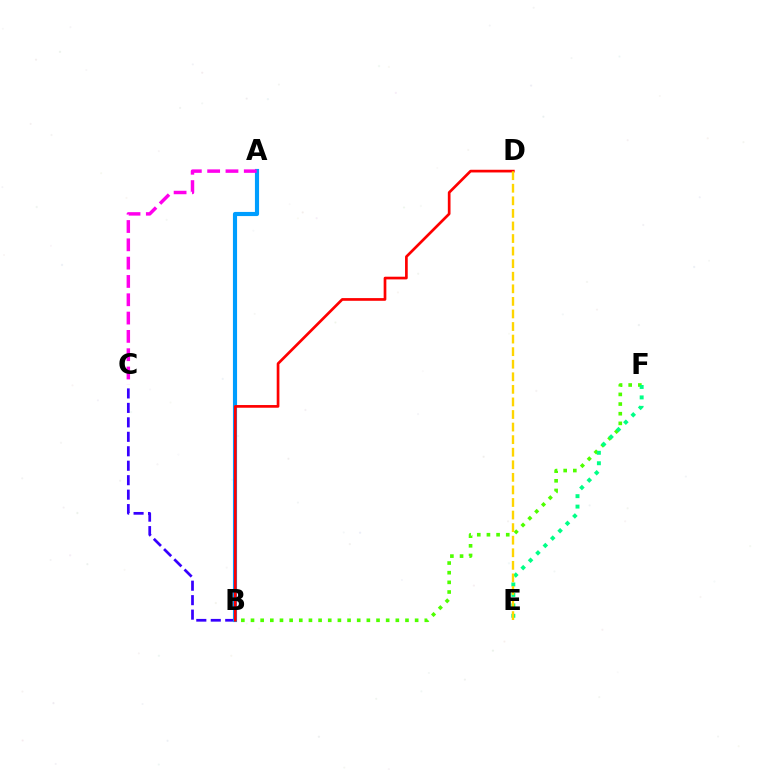{('B', 'C'): [{'color': '#3700ff', 'line_style': 'dashed', 'thickness': 1.96}], ('B', 'F'): [{'color': '#4fff00', 'line_style': 'dotted', 'thickness': 2.62}], ('E', 'F'): [{'color': '#00ff86', 'line_style': 'dotted', 'thickness': 2.84}], ('A', 'B'): [{'color': '#009eff', 'line_style': 'solid', 'thickness': 2.98}], ('B', 'D'): [{'color': '#ff0000', 'line_style': 'solid', 'thickness': 1.94}], ('A', 'C'): [{'color': '#ff00ed', 'line_style': 'dashed', 'thickness': 2.49}], ('D', 'E'): [{'color': '#ffd500', 'line_style': 'dashed', 'thickness': 1.71}]}